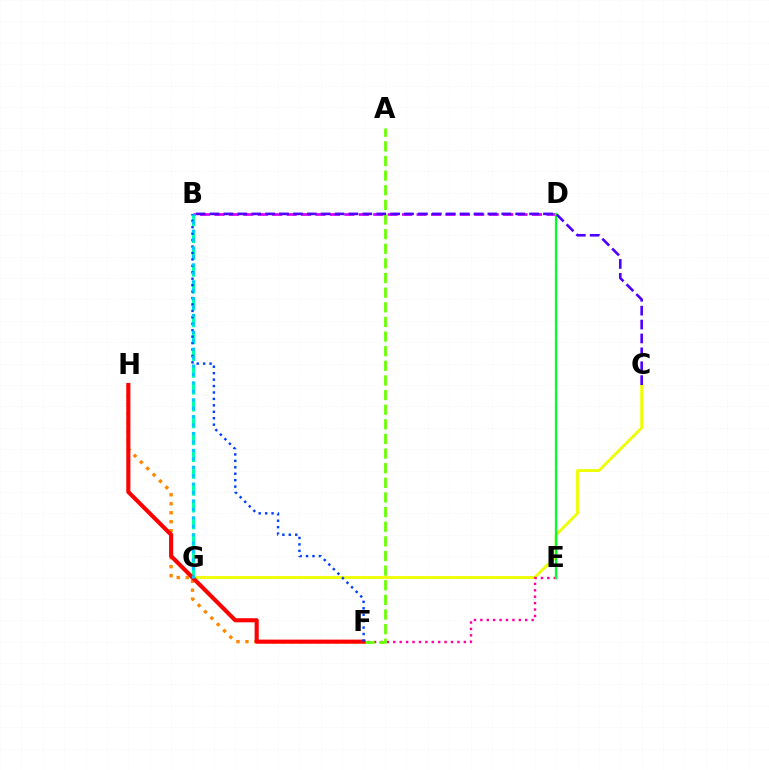{('B', 'D'): [{'color': '#d600ff', 'line_style': 'dashed', 'thickness': 1.96}], ('F', 'H'): [{'color': '#ff8800', 'line_style': 'dotted', 'thickness': 2.44}, {'color': '#ff0000', 'line_style': 'solid', 'thickness': 2.95}], ('C', 'G'): [{'color': '#eeff00', 'line_style': 'solid', 'thickness': 2.04}], ('E', 'F'): [{'color': '#ff00a0', 'line_style': 'dotted', 'thickness': 1.74}], ('B', 'G'): [{'color': '#00ffaf', 'line_style': 'dashed', 'thickness': 2.29}, {'color': '#00c7ff', 'line_style': 'dotted', 'thickness': 2.29}], ('A', 'F'): [{'color': '#66ff00', 'line_style': 'dashed', 'thickness': 1.99}], ('D', 'E'): [{'color': '#00ff27', 'line_style': 'solid', 'thickness': 1.64}], ('B', 'F'): [{'color': '#003fff', 'line_style': 'dotted', 'thickness': 1.75}], ('B', 'C'): [{'color': '#4f00ff', 'line_style': 'dashed', 'thickness': 1.89}]}